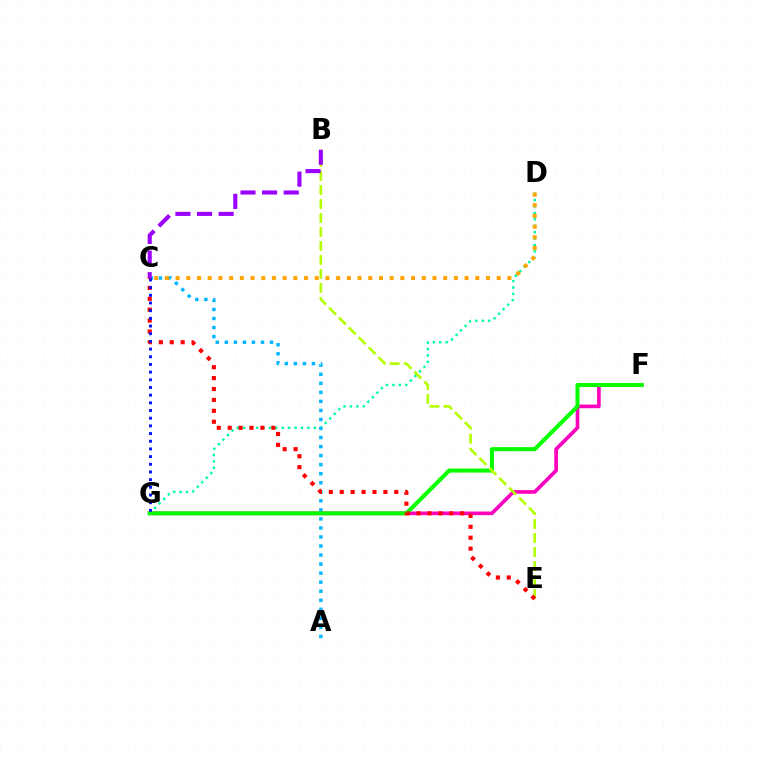{('D', 'G'): [{'color': '#00ff9d', 'line_style': 'dotted', 'thickness': 1.74}], ('A', 'C'): [{'color': '#00b5ff', 'line_style': 'dotted', 'thickness': 2.46}], ('F', 'G'): [{'color': '#ff00bd', 'line_style': 'solid', 'thickness': 2.62}, {'color': '#08ff00', 'line_style': 'solid', 'thickness': 2.93}], ('C', 'D'): [{'color': '#ffa500', 'line_style': 'dotted', 'thickness': 2.91}], ('B', 'E'): [{'color': '#b3ff00', 'line_style': 'dashed', 'thickness': 1.9}], ('B', 'C'): [{'color': '#9b00ff', 'line_style': 'dashed', 'thickness': 2.94}], ('C', 'E'): [{'color': '#ff0000', 'line_style': 'dotted', 'thickness': 2.96}], ('C', 'G'): [{'color': '#0010ff', 'line_style': 'dotted', 'thickness': 2.09}]}